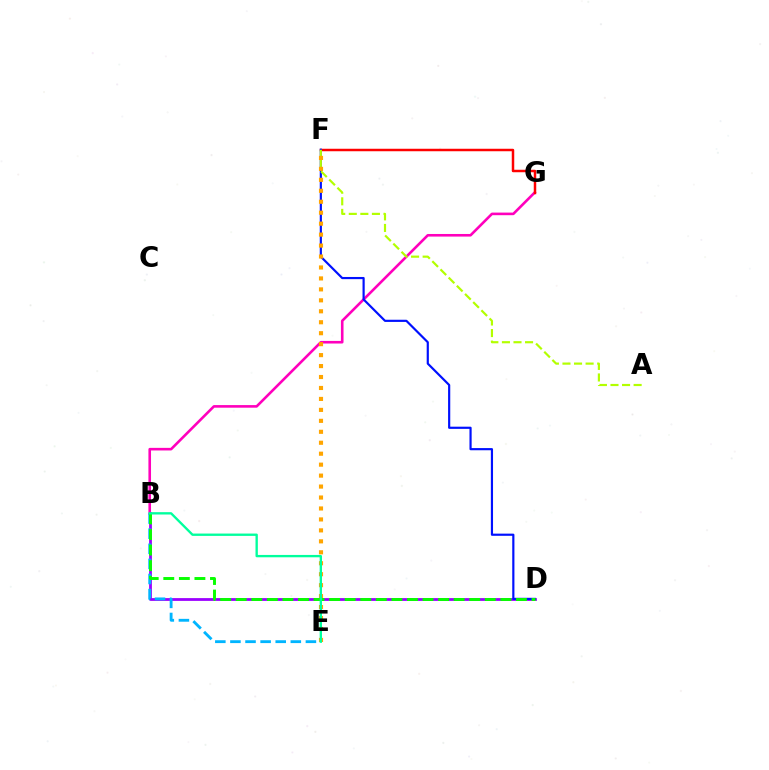{('B', 'G'): [{'color': '#ff00bd', 'line_style': 'solid', 'thickness': 1.87}], ('F', 'G'): [{'color': '#ff0000', 'line_style': 'solid', 'thickness': 1.79}], ('B', 'D'): [{'color': '#9b00ff', 'line_style': 'solid', 'thickness': 2.01}, {'color': '#08ff00', 'line_style': 'dashed', 'thickness': 2.11}], ('D', 'F'): [{'color': '#0010ff', 'line_style': 'solid', 'thickness': 1.57}], ('B', 'E'): [{'color': '#00b5ff', 'line_style': 'dashed', 'thickness': 2.05}, {'color': '#00ff9d', 'line_style': 'solid', 'thickness': 1.69}], ('A', 'F'): [{'color': '#b3ff00', 'line_style': 'dashed', 'thickness': 1.57}], ('E', 'F'): [{'color': '#ffa500', 'line_style': 'dotted', 'thickness': 2.98}]}